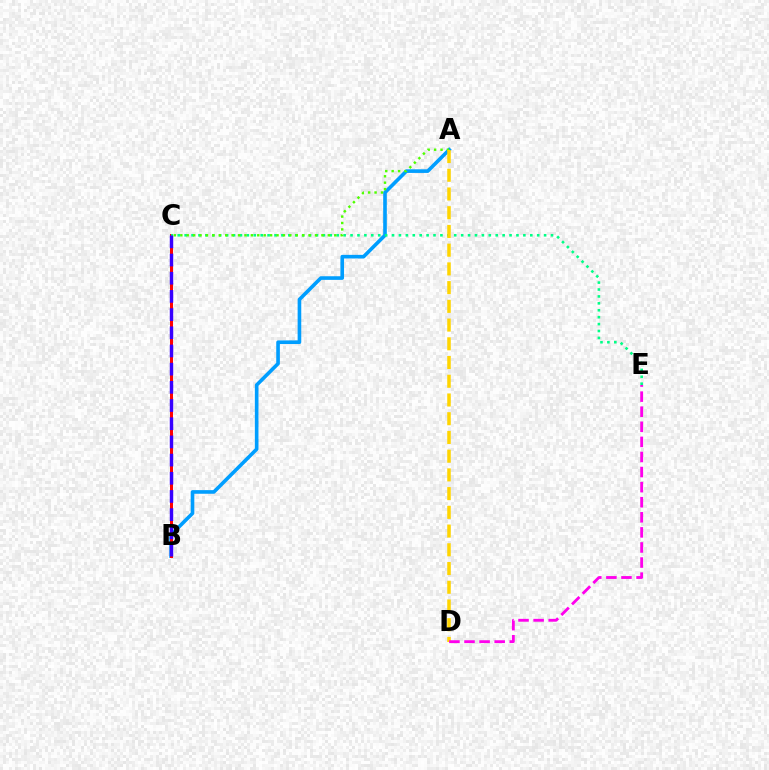{('A', 'B'): [{'color': '#009eff', 'line_style': 'solid', 'thickness': 2.61}], ('B', 'C'): [{'color': '#ff0000', 'line_style': 'solid', 'thickness': 2.16}, {'color': '#3700ff', 'line_style': 'dashed', 'thickness': 2.47}], ('C', 'E'): [{'color': '#00ff86', 'line_style': 'dotted', 'thickness': 1.88}], ('A', 'C'): [{'color': '#4fff00', 'line_style': 'dotted', 'thickness': 1.74}], ('A', 'D'): [{'color': '#ffd500', 'line_style': 'dashed', 'thickness': 2.54}], ('D', 'E'): [{'color': '#ff00ed', 'line_style': 'dashed', 'thickness': 2.05}]}